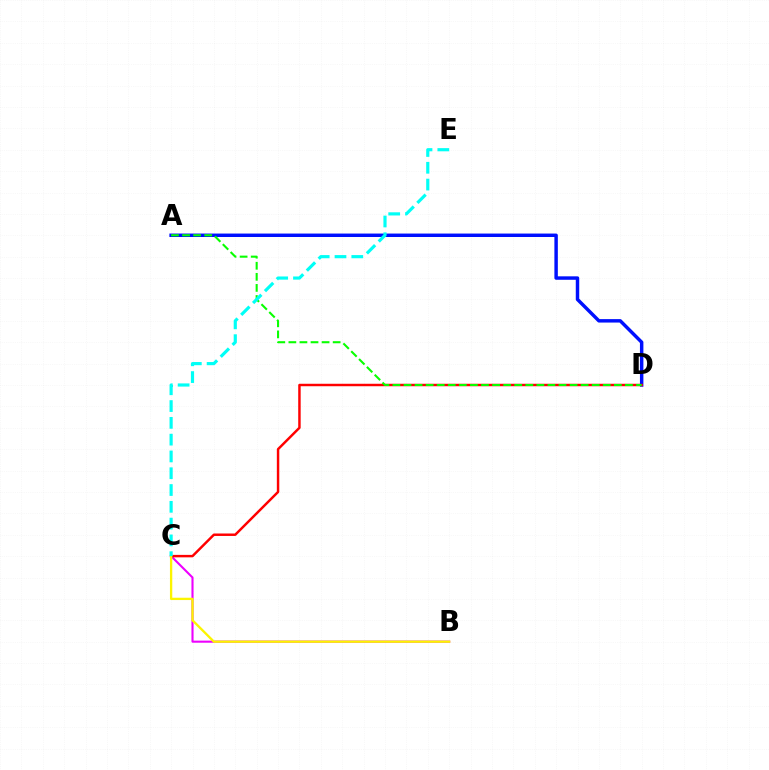{('B', 'C'): [{'color': '#ee00ff', 'line_style': 'solid', 'thickness': 1.51}, {'color': '#fcf500', 'line_style': 'solid', 'thickness': 1.67}], ('A', 'D'): [{'color': '#0010ff', 'line_style': 'solid', 'thickness': 2.49}, {'color': '#08ff00', 'line_style': 'dashed', 'thickness': 1.5}], ('C', 'D'): [{'color': '#ff0000', 'line_style': 'solid', 'thickness': 1.77}], ('C', 'E'): [{'color': '#00fff6', 'line_style': 'dashed', 'thickness': 2.28}]}